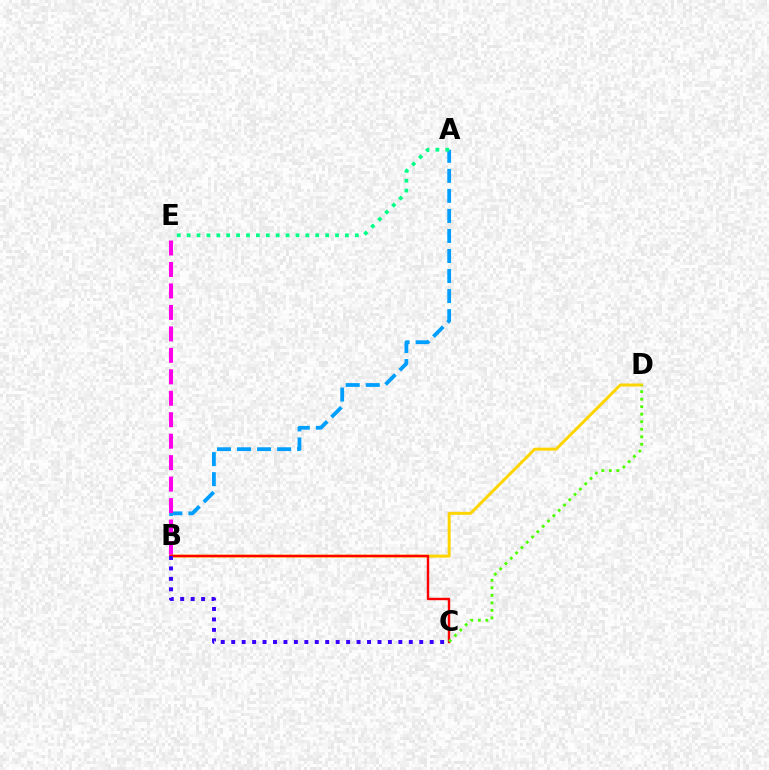{('A', 'B'): [{'color': '#009eff', 'line_style': 'dashed', 'thickness': 2.72}], ('A', 'E'): [{'color': '#00ff86', 'line_style': 'dotted', 'thickness': 2.69}], ('B', 'E'): [{'color': '#ff00ed', 'line_style': 'dashed', 'thickness': 2.92}], ('B', 'D'): [{'color': '#ffd500', 'line_style': 'solid', 'thickness': 2.13}], ('B', 'C'): [{'color': '#ff0000', 'line_style': 'solid', 'thickness': 1.74}, {'color': '#3700ff', 'line_style': 'dotted', 'thickness': 2.84}], ('C', 'D'): [{'color': '#4fff00', 'line_style': 'dotted', 'thickness': 2.04}]}